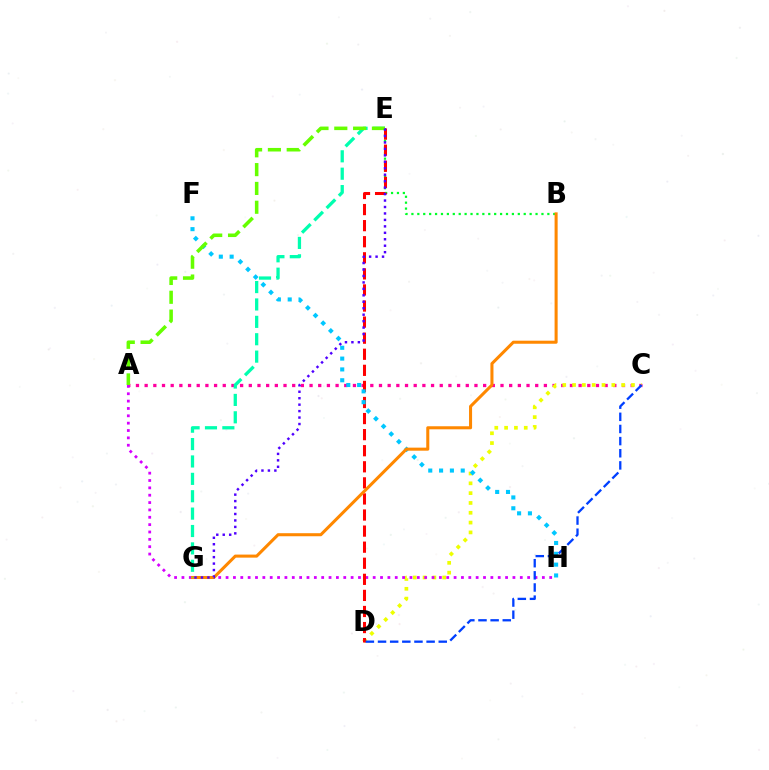{('A', 'C'): [{'color': '#ff00a0', 'line_style': 'dotted', 'thickness': 2.36}], ('C', 'D'): [{'color': '#eeff00', 'line_style': 'dotted', 'thickness': 2.67}, {'color': '#003fff', 'line_style': 'dashed', 'thickness': 1.65}], ('A', 'H'): [{'color': '#d600ff', 'line_style': 'dotted', 'thickness': 2.0}], ('B', 'E'): [{'color': '#00ff27', 'line_style': 'dotted', 'thickness': 1.61}], ('D', 'E'): [{'color': '#ff0000', 'line_style': 'dashed', 'thickness': 2.18}], ('F', 'H'): [{'color': '#00c7ff', 'line_style': 'dotted', 'thickness': 2.94}], ('B', 'G'): [{'color': '#ff8800', 'line_style': 'solid', 'thickness': 2.2}], ('E', 'G'): [{'color': '#00ffaf', 'line_style': 'dashed', 'thickness': 2.36}, {'color': '#4f00ff', 'line_style': 'dotted', 'thickness': 1.75}], ('A', 'E'): [{'color': '#66ff00', 'line_style': 'dashed', 'thickness': 2.56}]}